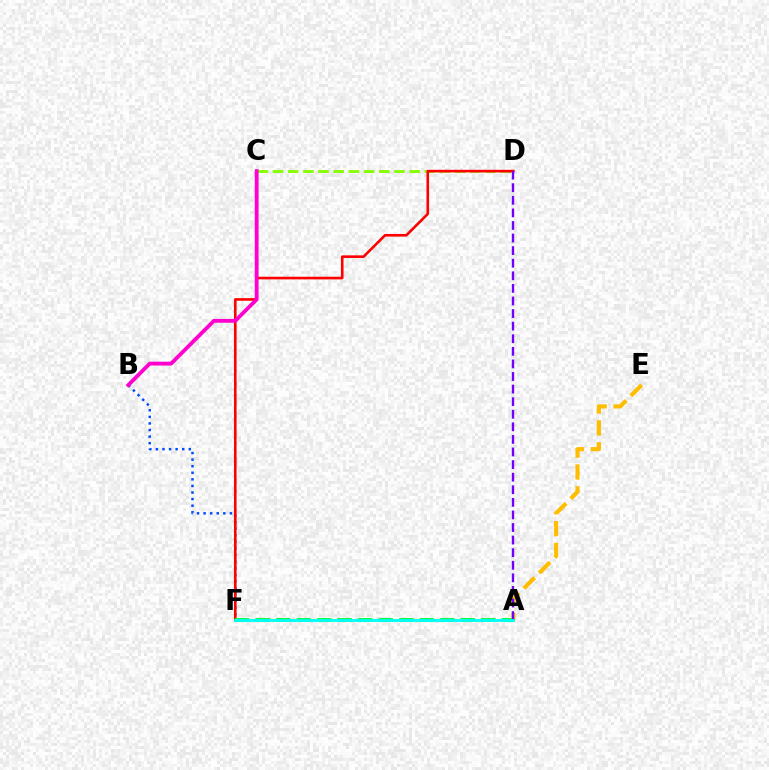{('C', 'D'): [{'color': '#84ff00', 'line_style': 'dashed', 'thickness': 2.06}], ('B', 'F'): [{'color': '#004bff', 'line_style': 'dotted', 'thickness': 1.79}], ('D', 'F'): [{'color': '#ff0000', 'line_style': 'solid', 'thickness': 1.89}], ('B', 'C'): [{'color': '#ff00cf', 'line_style': 'solid', 'thickness': 2.75}], ('A', 'F'): [{'color': '#00ff39', 'line_style': 'dashed', 'thickness': 2.79}, {'color': '#00fff6', 'line_style': 'solid', 'thickness': 2.02}], ('A', 'E'): [{'color': '#ffbd00', 'line_style': 'dashed', 'thickness': 2.97}], ('A', 'D'): [{'color': '#7200ff', 'line_style': 'dashed', 'thickness': 1.71}]}